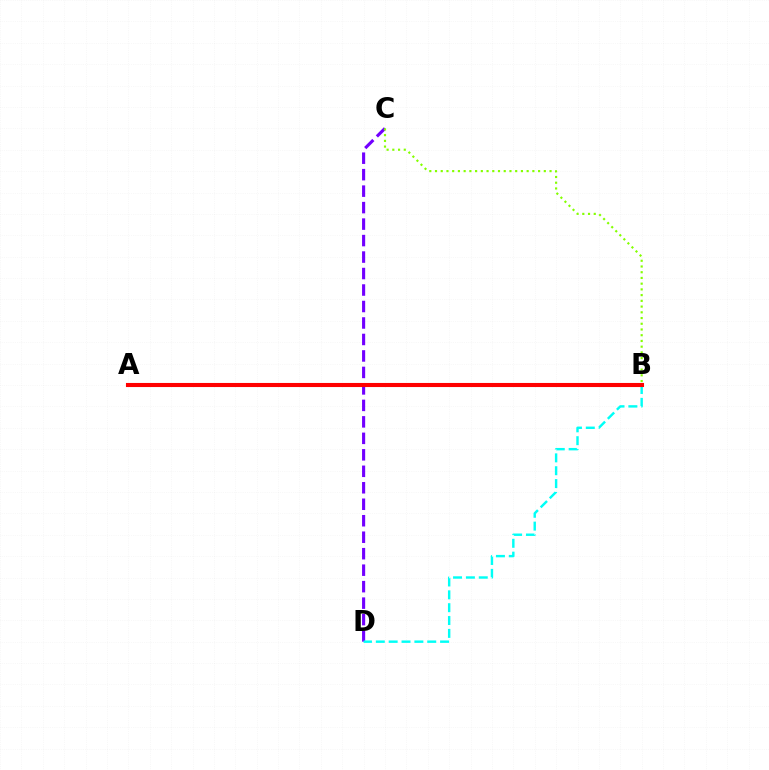{('C', 'D'): [{'color': '#7200ff', 'line_style': 'dashed', 'thickness': 2.24}], ('B', 'D'): [{'color': '#00fff6', 'line_style': 'dashed', 'thickness': 1.75}], ('A', 'B'): [{'color': '#ff0000', 'line_style': 'solid', 'thickness': 2.94}], ('B', 'C'): [{'color': '#84ff00', 'line_style': 'dotted', 'thickness': 1.56}]}